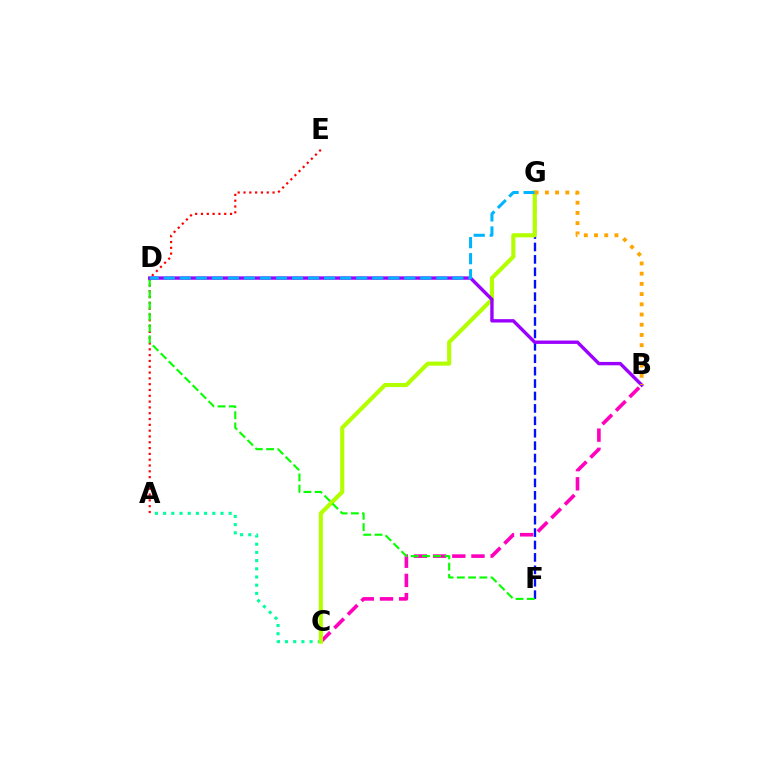{('A', 'E'): [{'color': '#ff0000', 'line_style': 'dotted', 'thickness': 1.58}], ('A', 'C'): [{'color': '#00ff9d', 'line_style': 'dotted', 'thickness': 2.23}], ('B', 'C'): [{'color': '#ff00bd', 'line_style': 'dashed', 'thickness': 2.61}], ('F', 'G'): [{'color': '#0010ff', 'line_style': 'dashed', 'thickness': 1.69}], ('C', 'G'): [{'color': '#b3ff00', 'line_style': 'solid', 'thickness': 2.96}], ('D', 'F'): [{'color': '#08ff00', 'line_style': 'dashed', 'thickness': 1.53}], ('B', 'D'): [{'color': '#9b00ff', 'line_style': 'solid', 'thickness': 2.43}], ('D', 'G'): [{'color': '#00b5ff', 'line_style': 'dashed', 'thickness': 2.18}], ('B', 'G'): [{'color': '#ffa500', 'line_style': 'dotted', 'thickness': 2.78}]}